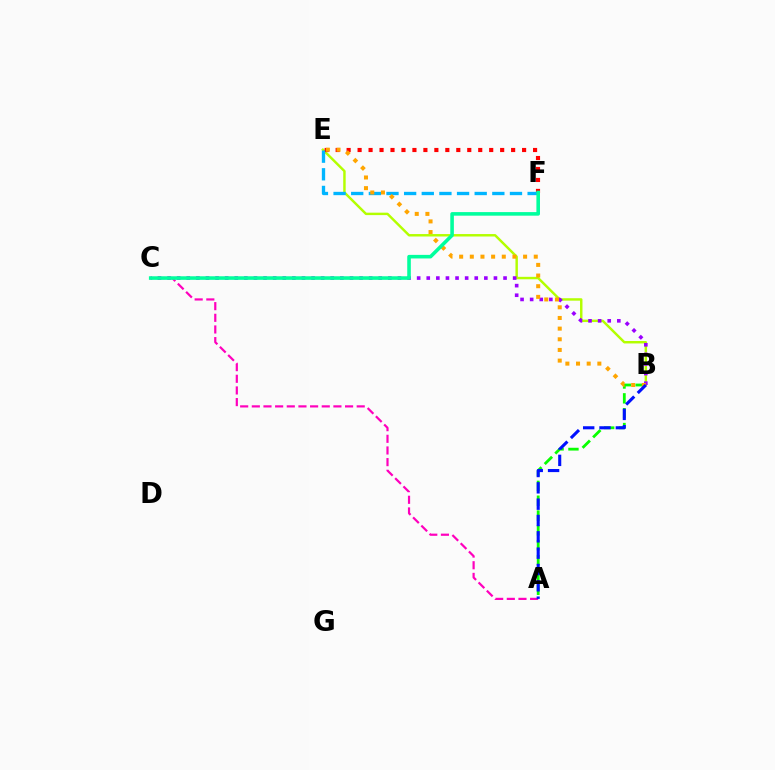{('B', 'E'): [{'color': '#b3ff00', 'line_style': 'solid', 'thickness': 1.76}, {'color': '#ffa500', 'line_style': 'dotted', 'thickness': 2.9}], ('E', 'F'): [{'color': '#ff0000', 'line_style': 'dotted', 'thickness': 2.98}, {'color': '#00b5ff', 'line_style': 'dashed', 'thickness': 2.4}], ('A', 'B'): [{'color': '#08ff00', 'line_style': 'dashed', 'thickness': 2.02}, {'color': '#0010ff', 'line_style': 'dashed', 'thickness': 2.22}], ('B', 'C'): [{'color': '#9b00ff', 'line_style': 'dotted', 'thickness': 2.61}], ('A', 'C'): [{'color': '#ff00bd', 'line_style': 'dashed', 'thickness': 1.58}], ('C', 'F'): [{'color': '#00ff9d', 'line_style': 'solid', 'thickness': 2.57}]}